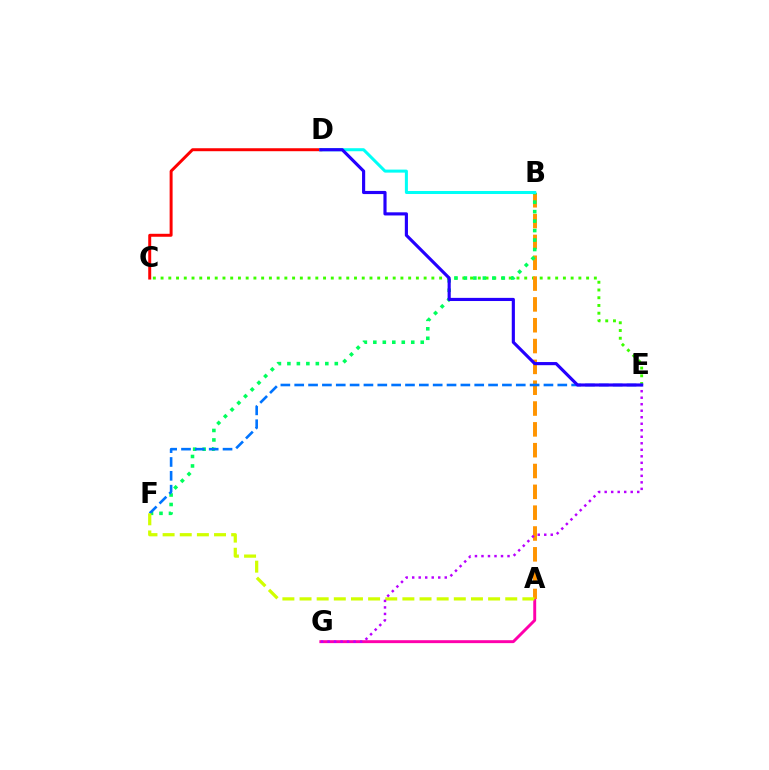{('C', 'D'): [{'color': '#ff0000', 'line_style': 'solid', 'thickness': 2.14}], ('A', 'G'): [{'color': '#ff00ac', 'line_style': 'solid', 'thickness': 2.11}], ('C', 'E'): [{'color': '#3dff00', 'line_style': 'dotted', 'thickness': 2.1}], ('A', 'B'): [{'color': '#ff9400', 'line_style': 'dashed', 'thickness': 2.83}], ('B', 'F'): [{'color': '#00ff5c', 'line_style': 'dotted', 'thickness': 2.58}], ('E', 'F'): [{'color': '#0074ff', 'line_style': 'dashed', 'thickness': 1.88}], ('A', 'F'): [{'color': '#d1ff00', 'line_style': 'dashed', 'thickness': 2.33}], ('B', 'D'): [{'color': '#00fff6', 'line_style': 'solid', 'thickness': 2.18}], ('E', 'G'): [{'color': '#b900ff', 'line_style': 'dotted', 'thickness': 1.77}], ('D', 'E'): [{'color': '#2500ff', 'line_style': 'solid', 'thickness': 2.27}]}